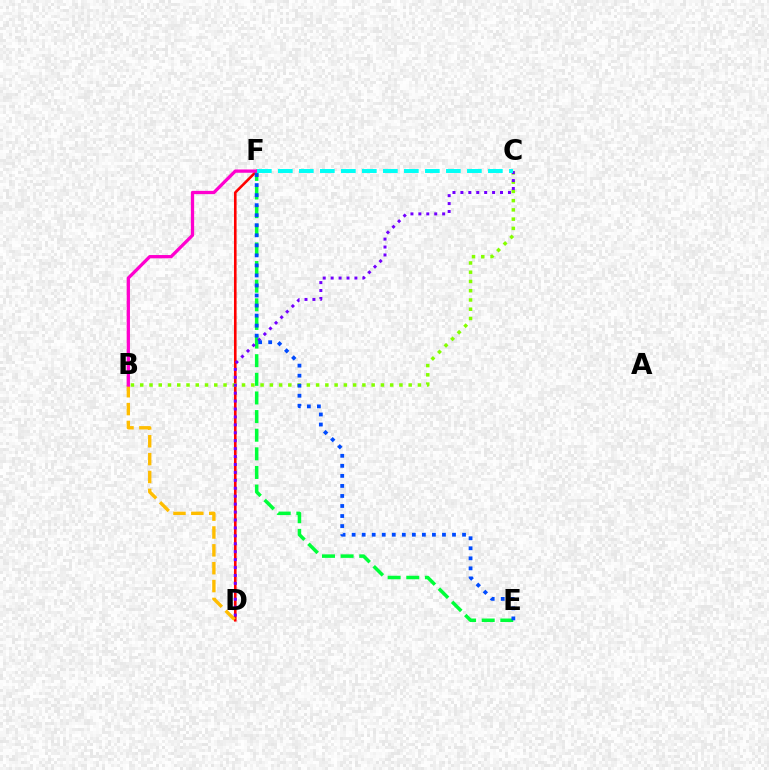{('D', 'F'): [{'color': '#ff0000', 'line_style': 'solid', 'thickness': 1.88}], ('B', 'D'): [{'color': '#ffbd00', 'line_style': 'dashed', 'thickness': 2.43}], ('E', 'F'): [{'color': '#00ff39', 'line_style': 'dashed', 'thickness': 2.53}, {'color': '#004bff', 'line_style': 'dotted', 'thickness': 2.73}], ('B', 'F'): [{'color': '#ff00cf', 'line_style': 'solid', 'thickness': 2.36}], ('B', 'C'): [{'color': '#84ff00', 'line_style': 'dotted', 'thickness': 2.52}], ('C', 'D'): [{'color': '#7200ff', 'line_style': 'dotted', 'thickness': 2.15}], ('C', 'F'): [{'color': '#00fff6', 'line_style': 'dashed', 'thickness': 2.85}]}